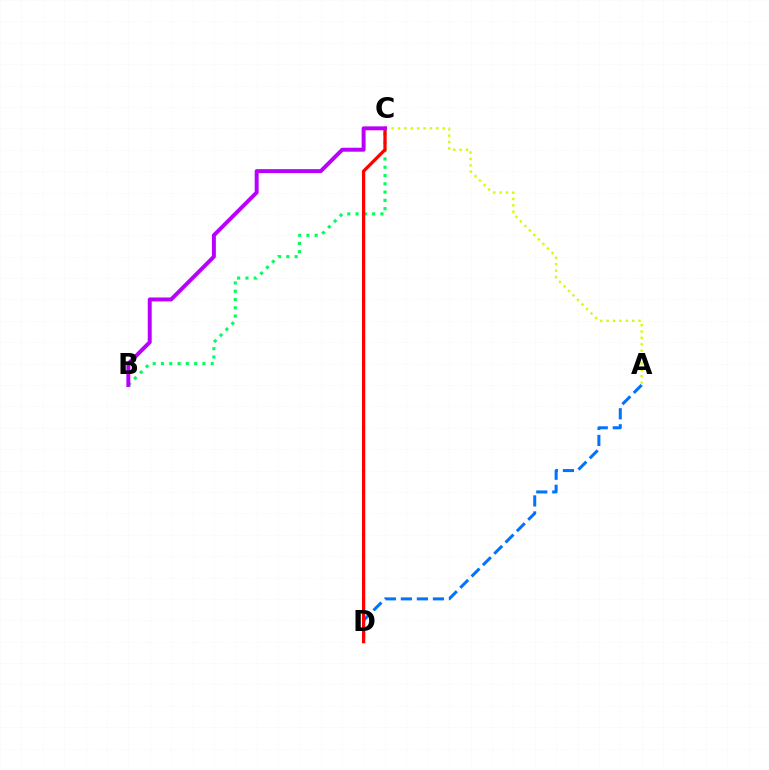{('B', 'C'): [{'color': '#00ff5c', 'line_style': 'dotted', 'thickness': 2.25}, {'color': '#b900ff', 'line_style': 'solid', 'thickness': 2.84}], ('A', 'D'): [{'color': '#0074ff', 'line_style': 'dashed', 'thickness': 2.18}], ('C', 'D'): [{'color': '#ff0000', 'line_style': 'solid', 'thickness': 2.35}], ('A', 'C'): [{'color': '#d1ff00', 'line_style': 'dotted', 'thickness': 1.74}]}